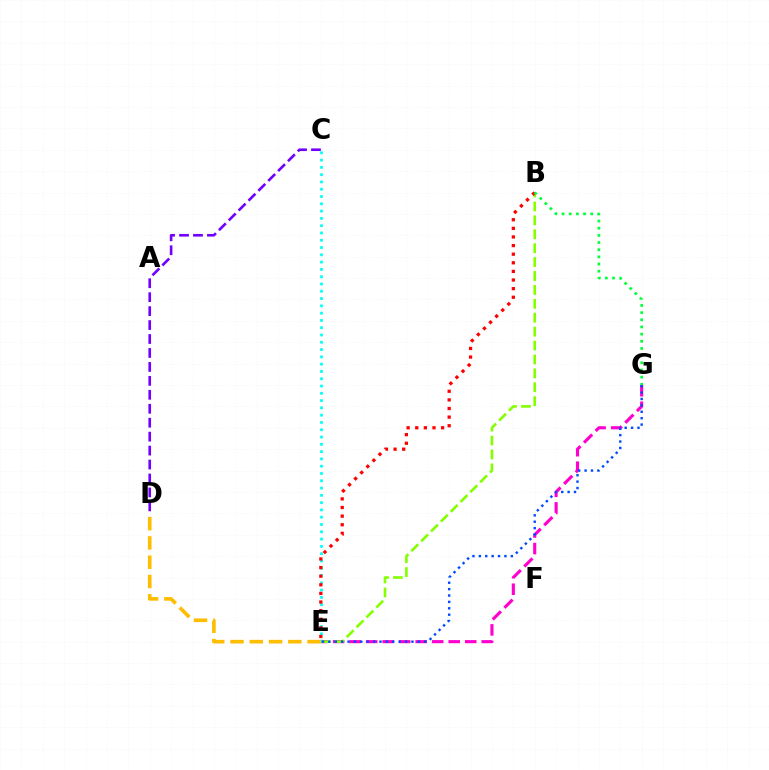{('E', 'G'): [{'color': '#ff00cf', 'line_style': 'dashed', 'thickness': 2.24}, {'color': '#004bff', 'line_style': 'dotted', 'thickness': 1.74}], ('B', 'E'): [{'color': '#84ff00', 'line_style': 'dashed', 'thickness': 1.89}, {'color': '#ff0000', 'line_style': 'dotted', 'thickness': 2.34}], ('C', 'D'): [{'color': '#7200ff', 'line_style': 'dashed', 'thickness': 1.89}], ('C', 'E'): [{'color': '#00fff6', 'line_style': 'dotted', 'thickness': 1.98}], ('D', 'E'): [{'color': '#ffbd00', 'line_style': 'dashed', 'thickness': 2.62}], ('B', 'G'): [{'color': '#00ff39', 'line_style': 'dotted', 'thickness': 1.95}]}